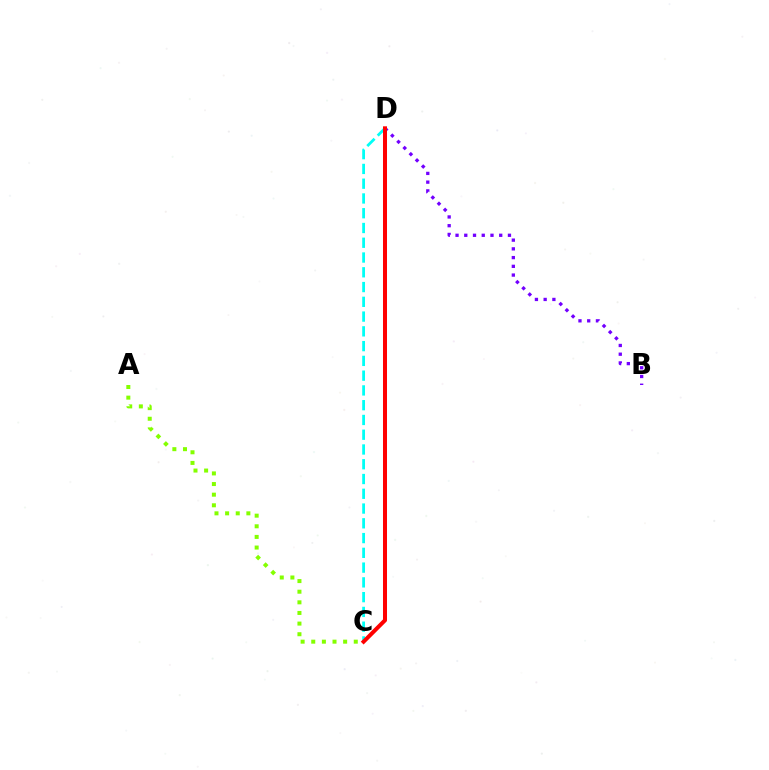{('C', 'D'): [{'color': '#00fff6', 'line_style': 'dashed', 'thickness': 2.01}, {'color': '#ff0000', 'line_style': 'solid', 'thickness': 2.89}], ('B', 'D'): [{'color': '#7200ff', 'line_style': 'dotted', 'thickness': 2.37}], ('A', 'C'): [{'color': '#84ff00', 'line_style': 'dotted', 'thickness': 2.89}]}